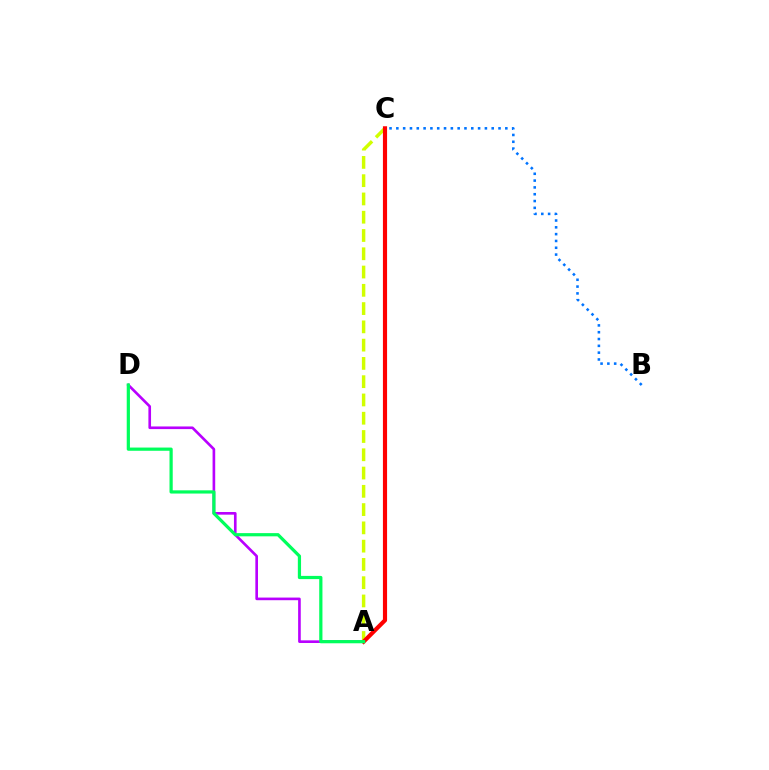{('A', 'D'): [{'color': '#b900ff', 'line_style': 'solid', 'thickness': 1.9}, {'color': '#00ff5c', 'line_style': 'solid', 'thickness': 2.31}], ('A', 'C'): [{'color': '#d1ff00', 'line_style': 'dashed', 'thickness': 2.48}, {'color': '#ff0000', 'line_style': 'solid', 'thickness': 2.98}], ('B', 'C'): [{'color': '#0074ff', 'line_style': 'dotted', 'thickness': 1.85}]}